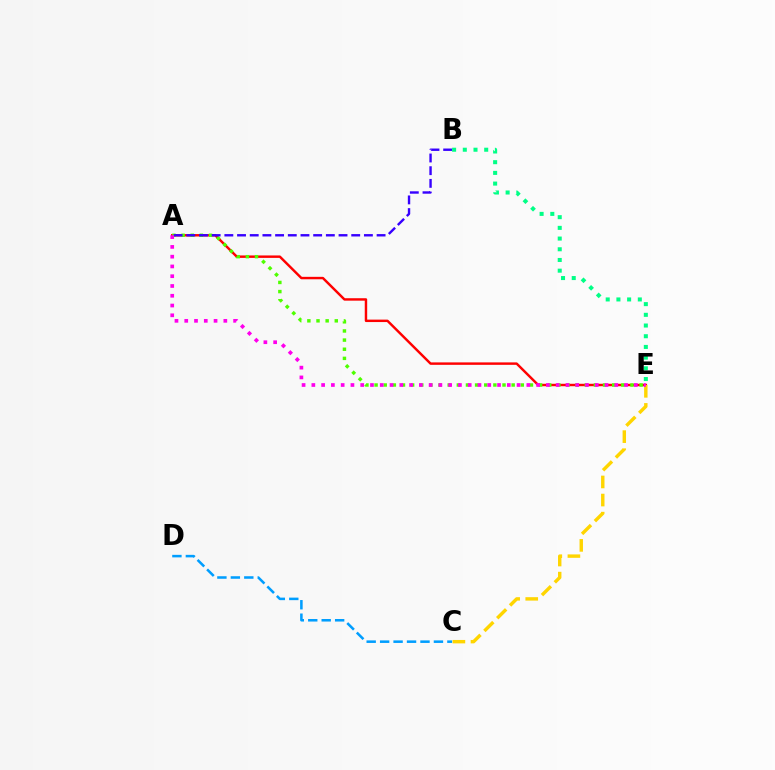{('A', 'E'): [{'color': '#ff0000', 'line_style': 'solid', 'thickness': 1.76}, {'color': '#4fff00', 'line_style': 'dotted', 'thickness': 2.48}, {'color': '#ff00ed', 'line_style': 'dotted', 'thickness': 2.66}], ('C', 'E'): [{'color': '#ffd500', 'line_style': 'dashed', 'thickness': 2.46}], ('A', 'B'): [{'color': '#3700ff', 'line_style': 'dashed', 'thickness': 1.72}], ('C', 'D'): [{'color': '#009eff', 'line_style': 'dashed', 'thickness': 1.83}], ('B', 'E'): [{'color': '#00ff86', 'line_style': 'dotted', 'thickness': 2.91}]}